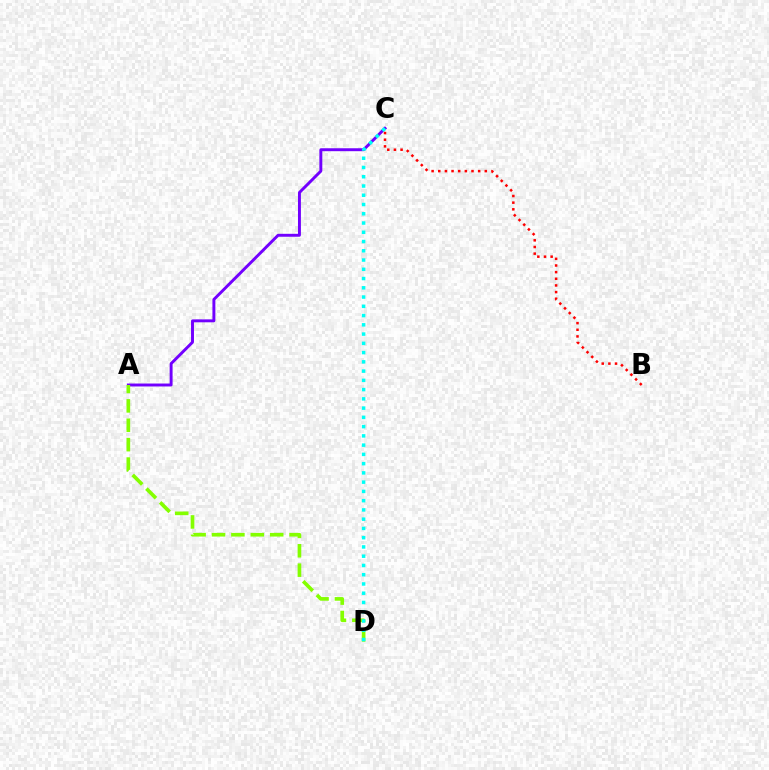{('A', 'C'): [{'color': '#7200ff', 'line_style': 'solid', 'thickness': 2.11}], ('A', 'D'): [{'color': '#84ff00', 'line_style': 'dashed', 'thickness': 2.63}], ('C', 'D'): [{'color': '#00fff6', 'line_style': 'dotted', 'thickness': 2.51}], ('B', 'C'): [{'color': '#ff0000', 'line_style': 'dotted', 'thickness': 1.81}]}